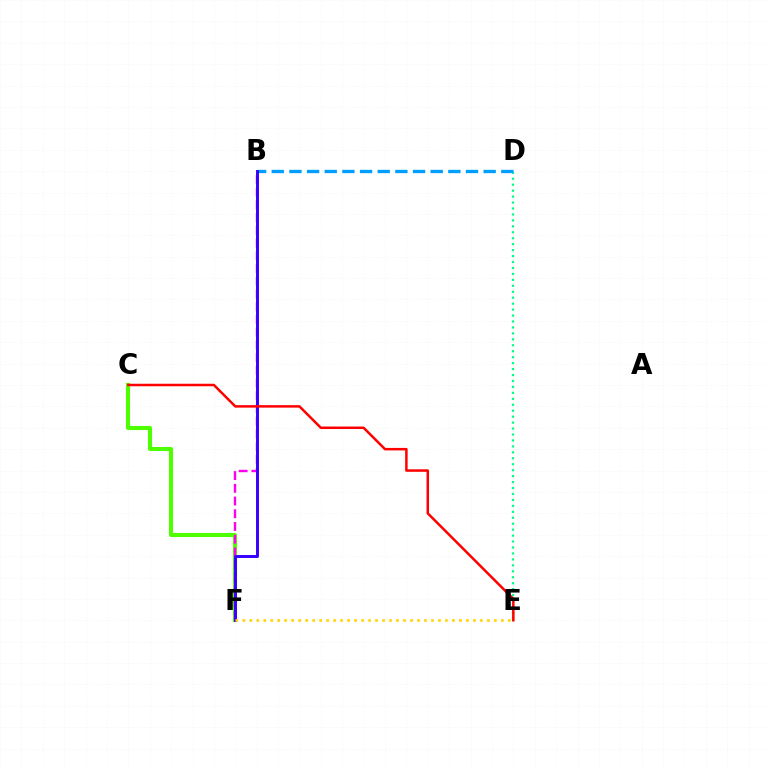{('C', 'F'): [{'color': '#4fff00', 'line_style': 'solid', 'thickness': 2.94}], ('D', 'E'): [{'color': '#00ff86', 'line_style': 'dotted', 'thickness': 1.62}], ('B', 'F'): [{'color': '#ff00ed', 'line_style': 'dashed', 'thickness': 1.73}, {'color': '#3700ff', 'line_style': 'solid', 'thickness': 2.12}], ('B', 'D'): [{'color': '#009eff', 'line_style': 'dashed', 'thickness': 2.4}], ('E', 'F'): [{'color': '#ffd500', 'line_style': 'dotted', 'thickness': 1.9}], ('C', 'E'): [{'color': '#ff0000', 'line_style': 'solid', 'thickness': 1.8}]}